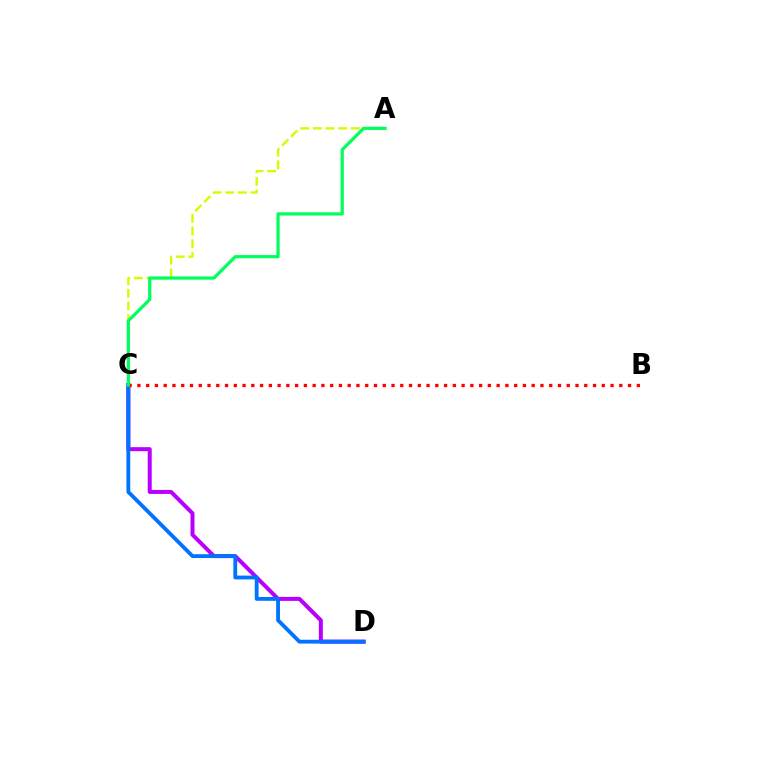{('C', 'D'): [{'color': '#b900ff', 'line_style': 'solid', 'thickness': 2.88}, {'color': '#0074ff', 'line_style': 'solid', 'thickness': 2.75}], ('A', 'C'): [{'color': '#d1ff00', 'line_style': 'dashed', 'thickness': 1.72}, {'color': '#00ff5c', 'line_style': 'solid', 'thickness': 2.31}], ('B', 'C'): [{'color': '#ff0000', 'line_style': 'dotted', 'thickness': 2.38}]}